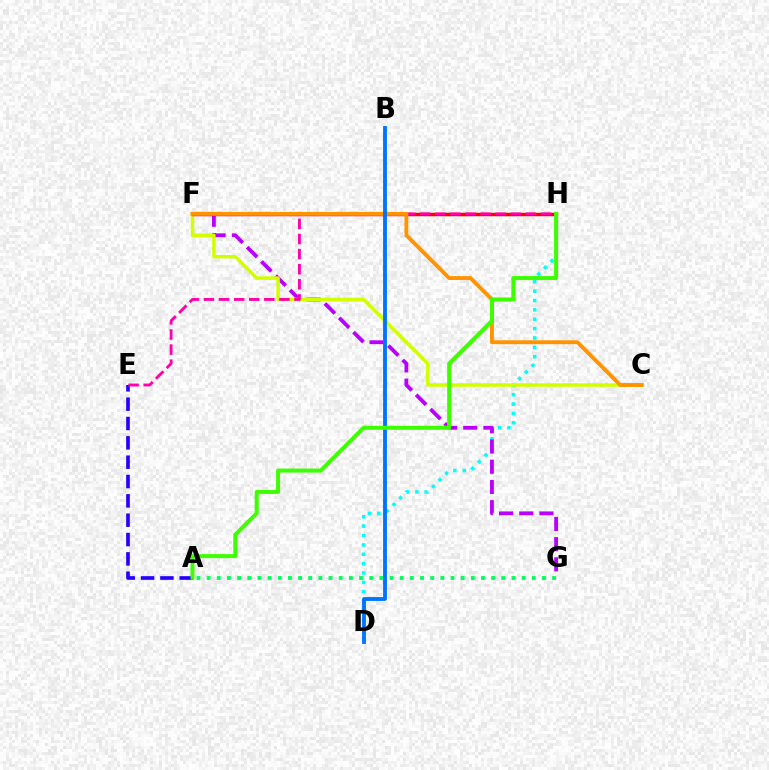{('D', 'H'): [{'color': '#00fff6', 'line_style': 'dotted', 'thickness': 2.55}], ('F', 'G'): [{'color': '#b900ff', 'line_style': 'dashed', 'thickness': 2.75}], ('C', 'F'): [{'color': '#d1ff00', 'line_style': 'solid', 'thickness': 2.5}, {'color': '#ff9400', 'line_style': 'solid', 'thickness': 2.8}], ('A', 'E'): [{'color': '#2500ff', 'line_style': 'dashed', 'thickness': 2.63}], ('F', 'H'): [{'color': '#ff0000', 'line_style': 'solid', 'thickness': 2.47}], ('E', 'H'): [{'color': '#ff00ac', 'line_style': 'dashed', 'thickness': 2.05}], ('A', 'G'): [{'color': '#00ff5c', 'line_style': 'dotted', 'thickness': 2.76}], ('B', 'D'): [{'color': '#0074ff', 'line_style': 'solid', 'thickness': 2.76}], ('A', 'H'): [{'color': '#3dff00', 'line_style': 'solid', 'thickness': 2.88}]}